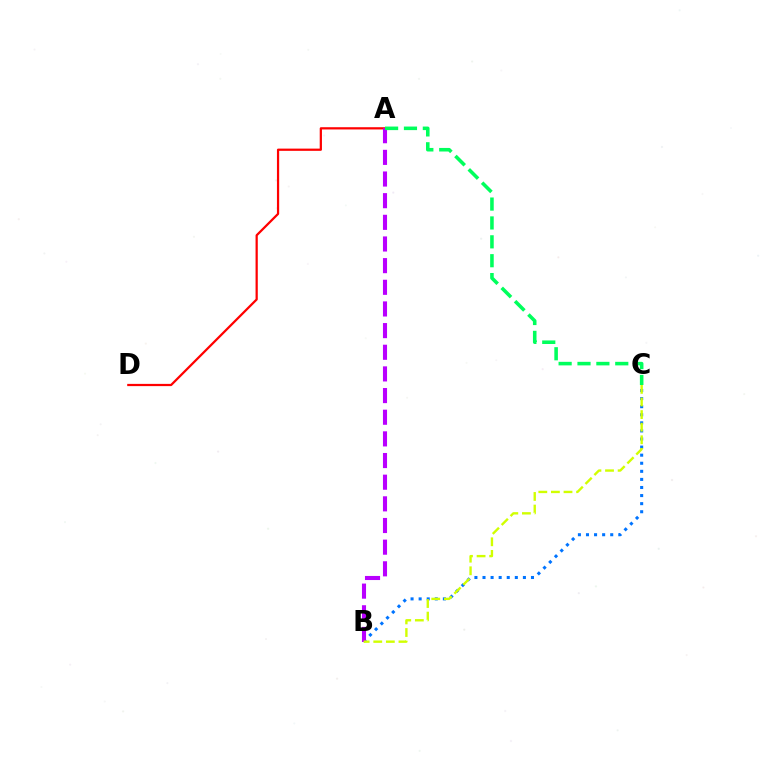{('A', 'D'): [{'color': '#ff0000', 'line_style': 'solid', 'thickness': 1.61}], ('B', 'C'): [{'color': '#0074ff', 'line_style': 'dotted', 'thickness': 2.2}, {'color': '#d1ff00', 'line_style': 'dashed', 'thickness': 1.71}], ('A', 'B'): [{'color': '#b900ff', 'line_style': 'dashed', 'thickness': 2.94}], ('A', 'C'): [{'color': '#00ff5c', 'line_style': 'dashed', 'thickness': 2.56}]}